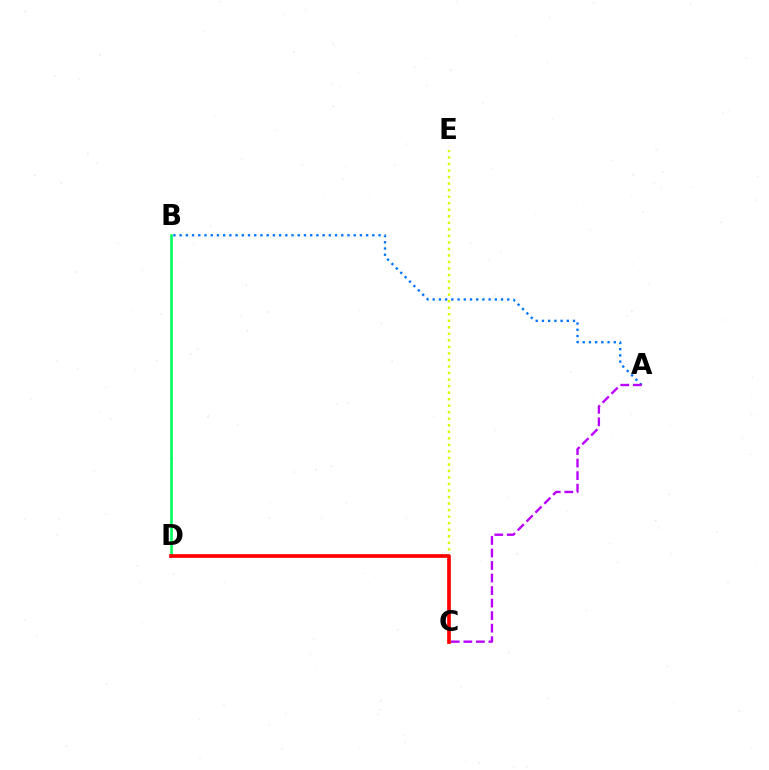{('A', 'B'): [{'color': '#0074ff', 'line_style': 'dotted', 'thickness': 1.69}], ('C', 'E'): [{'color': '#d1ff00', 'line_style': 'dotted', 'thickness': 1.77}], ('B', 'D'): [{'color': '#00ff5c', 'line_style': 'solid', 'thickness': 1.88}], ('A', 'C'): [{'color': '#b900ff', 'line_style': 'dashed', 'thickness': 1.7}], ('C', 'D'): [{'color': '#ff0000', 'line_style': 'solid', 'thickness': 2.65}]}